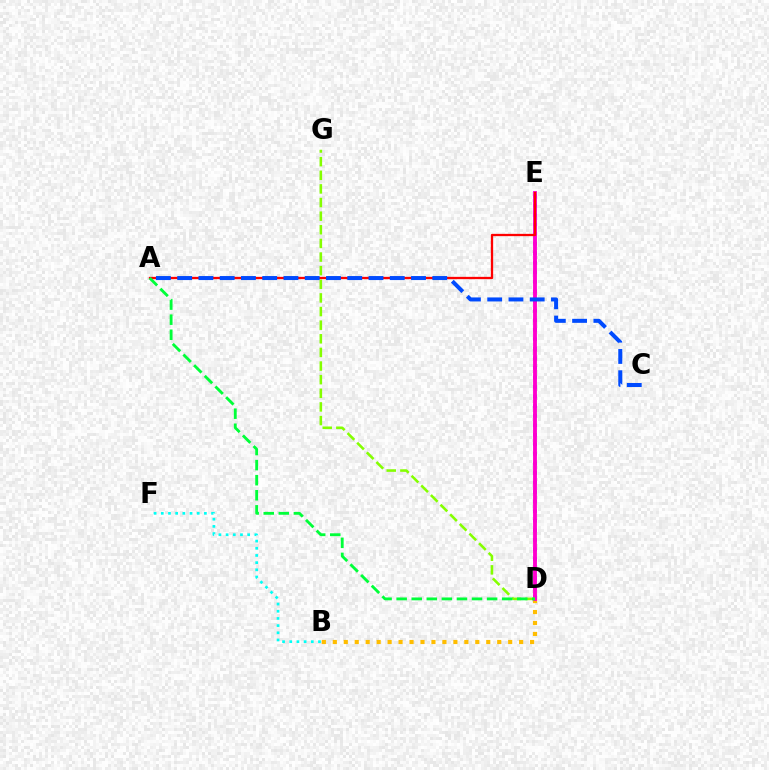{('D', 'E'): [{'color': '#7200ff', 'line_style': 'dotted', 'thickness': 2.6}, {'color': '#ff00cf', 'line_style': 'solid', 'thickness': 2.77}], ('B', 'D'): [{'color': '#ffbd00', 'line_style': 'dotted', 'thickness': 2.98}], ('B', 'F'): [{'color': '#00fff6', 'line_style': 'dotted', 'thickness': 1.95}], ('D', 'G'): [{'color': '#84ff00', 'line_style': 'dashed', 'thickness': 1.85}], ('A', 'E'): [{'color': '#ff0000', 'line_style': 'solid', 'thickness': 1.65}], ('A', 'D'): [{'color': '#00ff39', 'line_style': 'dashed', 'thickness': 2.05}], ('A', 'C'): [{'color': '#004bff', 'line_style': 'dashed', 'thickness': 2.89}]}